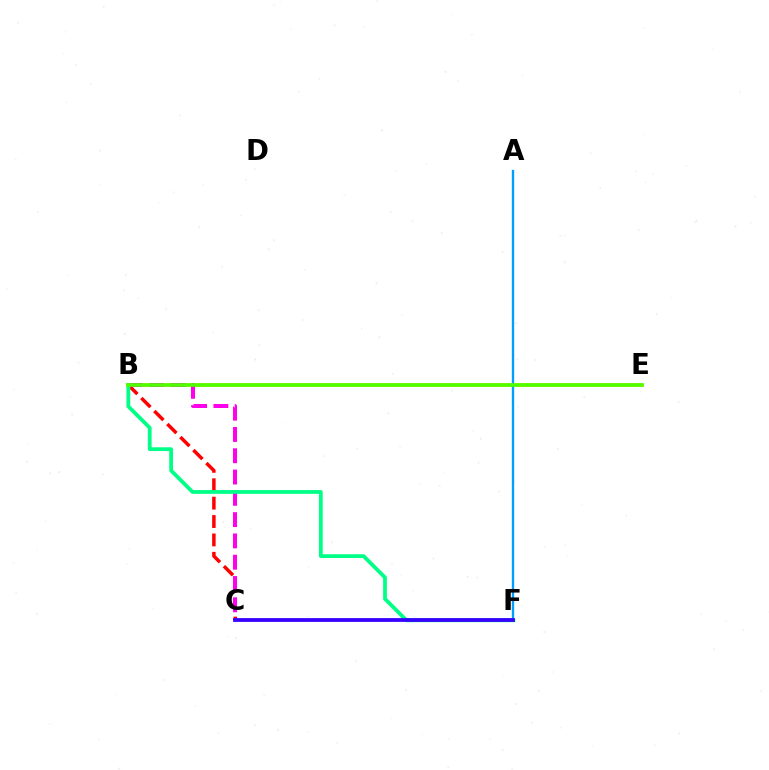{('B', 'E'): [{'color': '#ffd500', 'line_style': 'solid', 'thickness': 2.53}, {'color': '#4fff00', 'line_style': 'solid', 'thickness': 2.62}], ('A', 'F'): [{'color': '#009eff', 'line_style': 'solid', 'thickness': 1.7}], ('B', 'C'): [{'color': '#ff0000', 'line_style': 'dashed', 'thickness': 2.5}, {'color': '#ff00ed', 'line_style': 'dashed', 'thickness': 2.89}], ('B', 'F'): [{'color': '#00ff86', 'line_style': 'solid', 'thickness': 2.72}], ('C', 'F'): [{'color': '#3700ff', 'line_style': 'solid', 'thickness': 2.72}]}